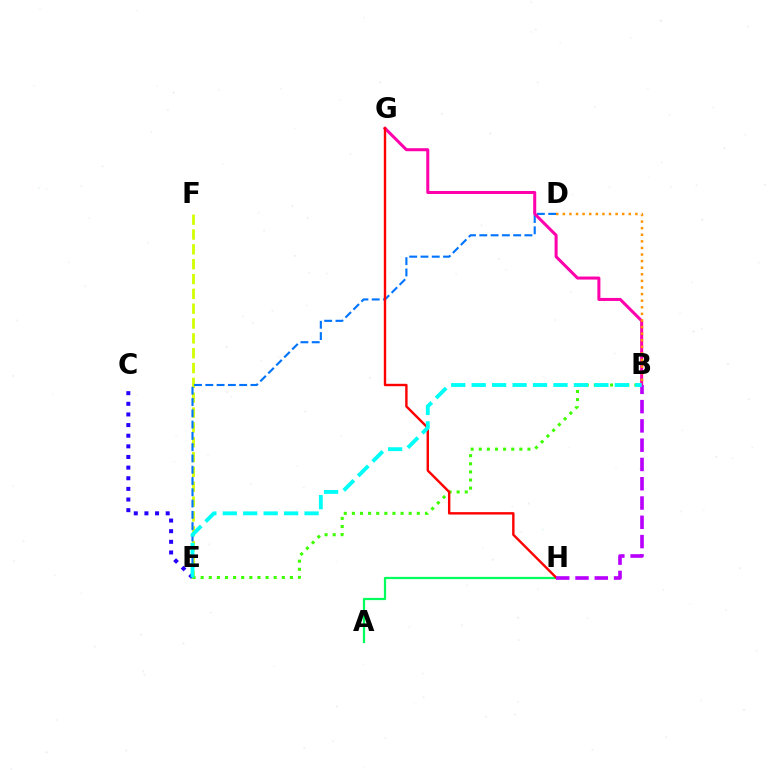{('A', 'H'): [{'color': '#00ff5c', 'line_style': 'solid', 'thickness': 1.61}], ('E', 'F'): [{'color': '#d1ff00', 'line_style': 'dashed', 'thickness': 2.02}], ('C', 'E'): [{'color': '#2500ff', 'line_style': 'dotted', 'thickness': 2.89}], ('D', 'E'): [{'color': '#0074ff', 'line_style': 'dashed', 'thickness': 1.53}], ('B', 'E'): [{'color': '#3dff00', 'line_style': 'dotted', 'thickness': 2.2}, {'color': '#00fff6', 'line_style': 'dashed', 'thickness': 2.78}], ('B', 'G'): [{'color': '#ff00ac', 'line_style': 'solid', 'thickness': 2.18}], ('B', 'D'): [{'color': '#ff9400', 'line_style': 'dotted', 'thickness': 1.79}], ('G', 'H'): [{'color': '#ff0000', 'line_style': 'solid', 'thickness': 1.73}], ('B', 'H'): [{'color': '#b900ff', 'line_style': 'dashed', 'thickness': 2.62}]}